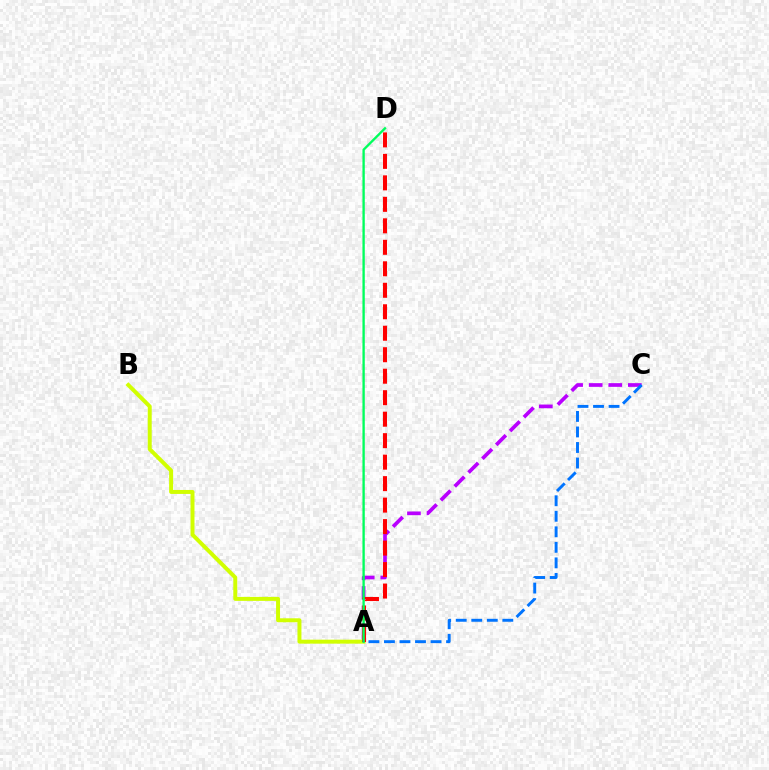{('A', 'B'): [{'color': '#d1ff00', 'line_style': 'solid', 'thickness': 2.86}], ('A', 'C'): [{'color': '#b900ff', 'line_style': 'dashed', 'thickness': 2.66}, {'color': '#0074ff', 'line_style': 'dashed', 'thickness': 2.11}], ('A', 'D'): [{'color': '#ff0000', 'line_style': 'dashed', 'thickness': 2.92}, {'color': '#00ff5c', 'line_style': 'solid', 'thickness': 1.69}]}